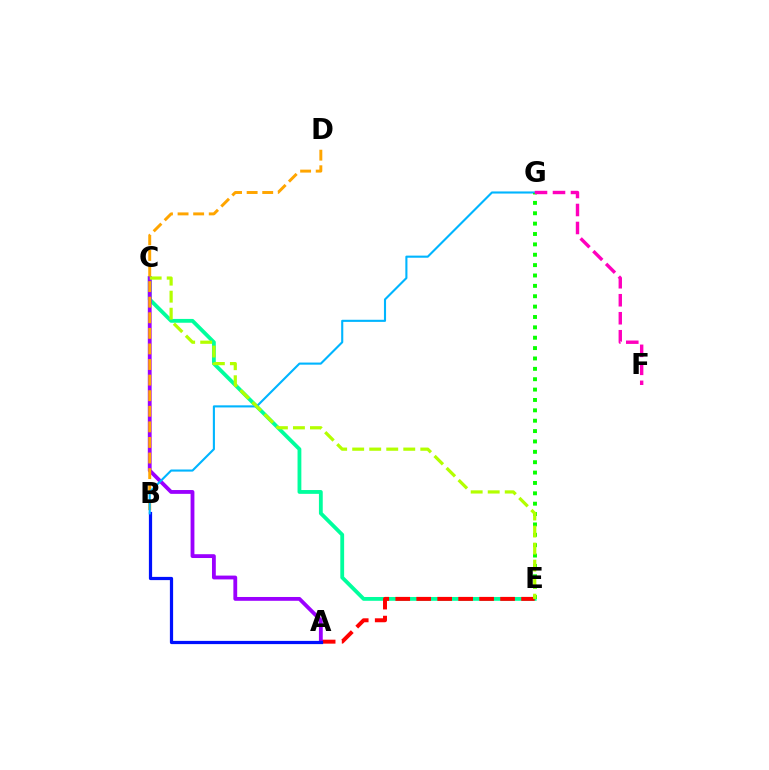{('C', 'E'): [{'color': '#00ff9d', 'line_style': 'solid', 'thickness': 2.74}, {'color': '#b3ff00', 'line_style': 'dashed', 'thickness': 2.31}], ('A', 'E'): [{'color': '#ff0000', 'line_style': 'dashed', 'thickness': 2.85}], ('A', 'C'): [{'color': '#9b00ff', 'line_style': 'solid', 'thickness': 2.75}], ('A', 'B'): [{'color': '#0010ff', 'line_style': 'solid', 'thickness': 2.31}], ('B', 'D'): [{'color': '#ffa500', 'line_style': 'dashed', 'thickness': 2.12}], ('B', 'G'): [{'color': '#00b5ff', 'line_style': 'solid', 'thickness': 1.52}], ('E', 'G'): [{'color': '#08ff00', 'line_style': 'dotted', 'thickness': 2.82}], ('F', 'G'): [{'color': '#ff00bd', 'line_style': 'dashed', 'thickness': 2.44}]}